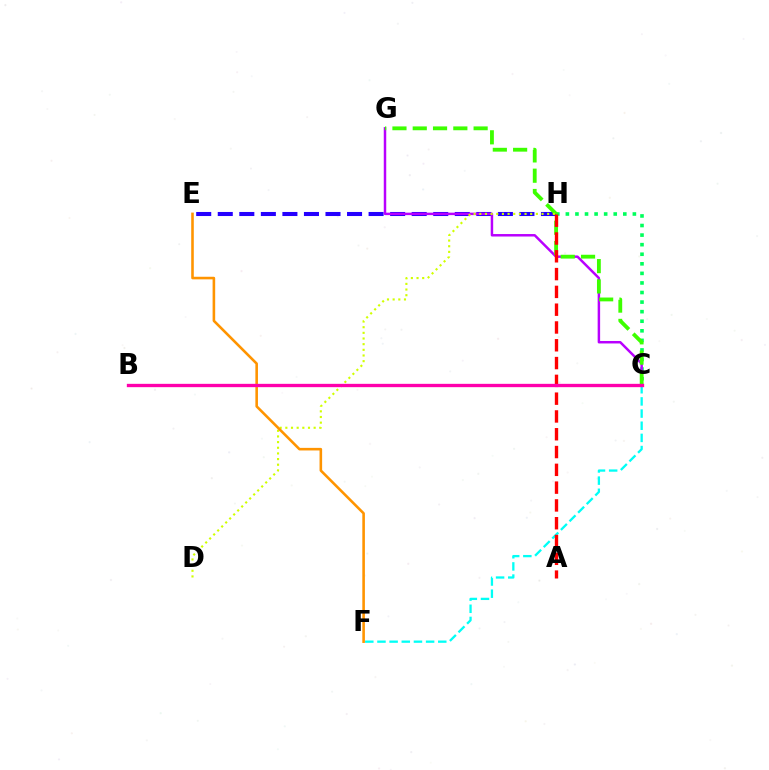{('E', 'H'): [{'color': '#2500ff', 'line_style': 'dashed', 'thickness': 2.93}], ('C', 'H'): [{'color': '#00ff5c', 'line_style': 'dotted', 'thickness': 2.6}], ('C', 'F'): [{'color': '#00fff6', 'line_style': 'dashed', 'thickness': 1.65}], ('C', 'G'): [{'color': '#b900ff', 'line_style': 'solid', 'thickness': 1.78}, {'color': '#3dff00', 'line_style': 'dashed', 'thickness': 2.76}], ('A', 'H'): [{'color': '#ff0000', 'line_style': 'dashed', 'thickness': 2.42}], ('D', 'H'): [{'color': '#d1ff00', 'line_style': 'dotted', 'thickness': 1.54}], ('E', 'F'): [{'color': '#ff9400', 'line_style': 'solid', 'thickness': 1.86}], ('B', 'C'): [{'color': '#0074ff', 'line_style': 'dotted', 'thickness': 1.96}, {'color': '#ff00ac', 'line_style': 'solid', 'thickness': 2.4}]}